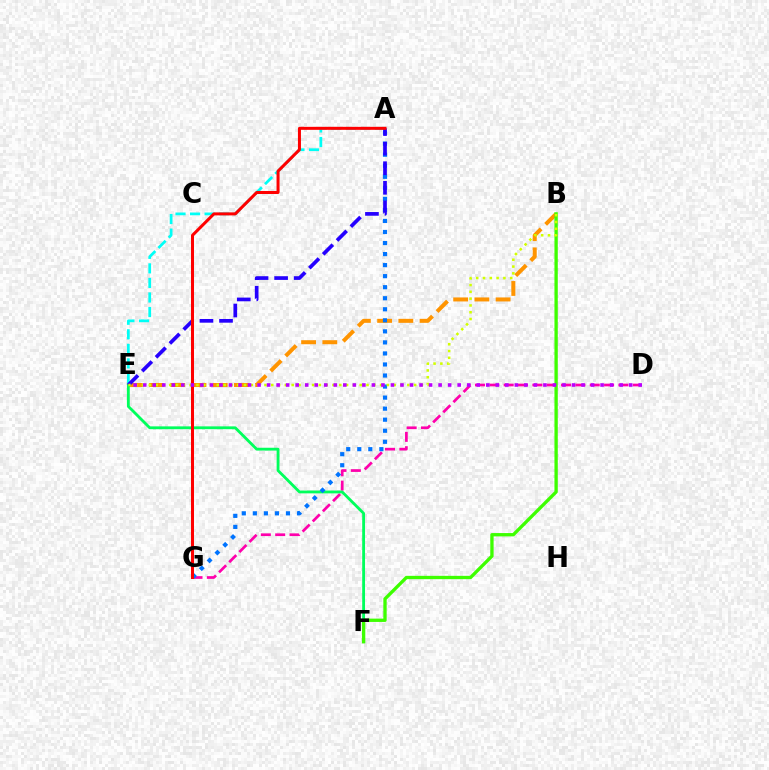{('D', 'G'): [{'color': '#ff00ac', 'line_style': 'dashed', 'thickness': 1.95}], ('B', 'E'): [{'color': '#ff9400', 'line_style': 'dashed', 'thickness': 2.88}, {'color': '#d1ff00', 'line_style': 'dotted', 'thickness': 1.85}], ('E', 'F'): [{'color': '#00ff5c', 'line_style': 'solid', 'thickness': 2.03}], ('A', 'E'): [{'color': '#00fff6', 'line_style': 'dashed', 'thickness': 1.98}, {'color': '#2500ff', 'line_style': 'dashed', 'thickness': 2.66}], ('B', 'F'): [{'color': '#3dff00', 'line_style': 'solid', 'thickness': 2.39}], ('A', 'G'): [{'color': '#0074ff', 'line_style': 'dotted', 'thickness': 3.0}, {'color': '#ff0000', 'line_style': 'solid', 'thickness': 2.17}], ('D', 'E'): [{'color': '#b900ff', 'line_style': 'dotted', 'thickness': 2.59}]}